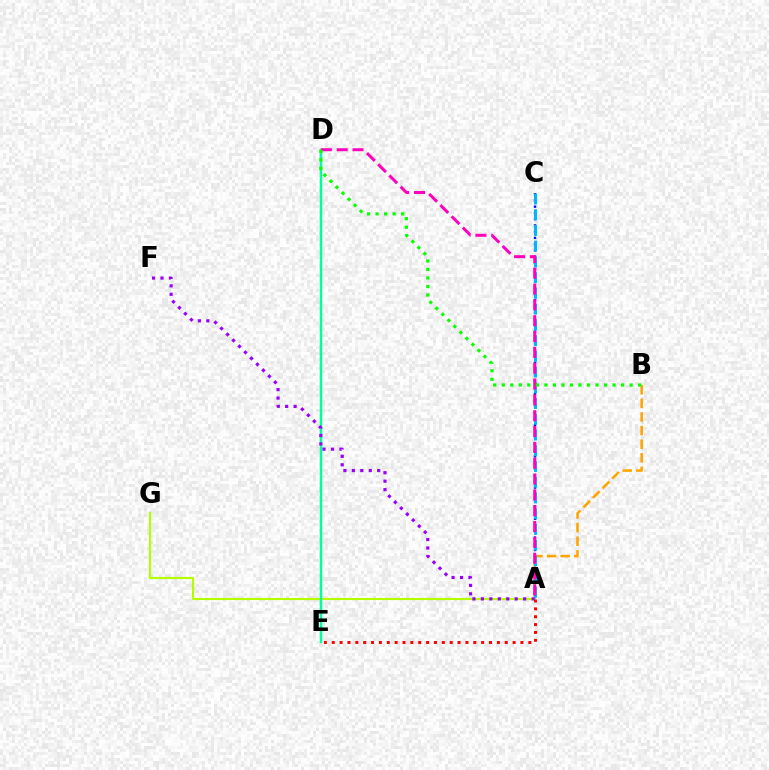{('A', 'B'): [{'color': '#ffa500', 'line_style': 'dashed', 'thickness': 1.85}], ('A', 'G'): [{'color': '#b3ff00', 'line_style': 'solid', 'thickness': 1.55}], ('A', 'C'): [{'color': '#0010ff', 'line_style': 'dotted', 'thickness': 1.7}, {'color': '#00b5ff', 'line_style': 'dashed', 'thickness': 2.14}], ('A', 'E'): [{'color': '#ff0000', 'line_style': 'dotted', 'thickness': 2.14}], ('D', 'E'): [{'color': '#00ff9d', 'line_style': 'solid', 'thickness': 1.79}], ('A', 'F'): [{'color': '#9b00ff', 'line_style': 'dotted', 'thickness': 2.3}], ('A', 'D'): [{'color': '#ff00bd', 'line_style': 'dashed', 'thickness': 2.15}], ('B', 'D'): [{'color': '#08ff00', 'line_style': 'dotted', 'thickness': 2.32}]}